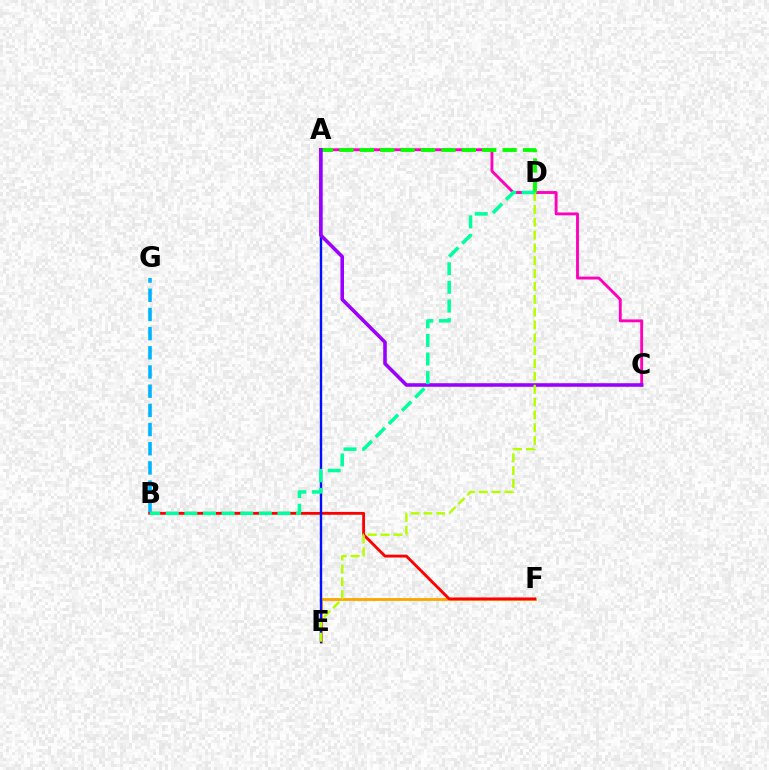{('A', 'C'): [{'color': '#ff00bd', 'line_style': 'solid', 'thickness': 2.07}, {'color': '#9b00ff', 'line_style': 'solid', 'thickness': 2.57}], ('E', 'F'): [{'color': '#ffa500', 'line_style': 'solid', 'thickness': 2.03}], ('A', 'D'): [{'color': '#08ff00', 'line_style': 'dashed', 'thickness': 2.77}], ('B', 'G'): [{'color': '#00b5ff', 'line_style': 'dashed', 'thickness': 2.61}], ('B', 'F'): [{'color': '#ff0000', 'line_style': 'solid', 'thickness': 2.06}], ('A', 'E'): [{'color': '#0010ff', 'line_style': 'solid', 'thickness': 1.72}], ('D', 'E'): [{'color': '#b3ff00', 'line_style': 'dashed', 'thickness': 1.75}], ('B', 'D'): [{'color': '#00ff9d', 'line_style': 'dashed', 'thickness': 2.53}]}